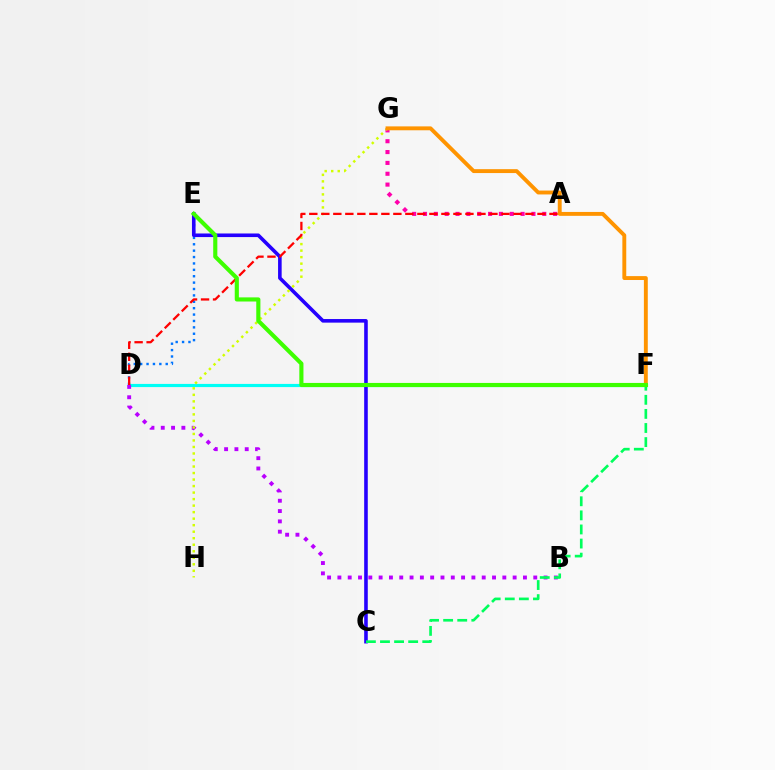{('D', 'F'): [{'color': '#00fff6', 'line_style': 'solid', 'thickness': 2.28}], ('D', 'E'): [{'color': '#0074ff', 'line_style': 'dotted', 'thickness': 1.74}], ('B', 'D'): [{'color': '#b900ff', 'line_style': 'dotted', 'thickness': 2.8}], ('C', 'E'): [{'color': '#2500ff', 'line_style': 'solid', 'thickness': 2.59}], ('A', 'G'): [{'color': '#ff00ac', 'line_style': 'dotted', 'thickness': 2.95}], ('G', 'H'): [{'color': '#d1ff00', 'line_style': 'dotted', 'thickness': 1.77}], ('A', 'D'): [{'color': '#ff0000', 'line_style': 'dashed', 'thickness': 1.63}], ('F', 'G'): [{'color': '#ff9400', 'line_style': 'solid', 'thickness': 2.8}], ('C', 'F'): [{'color': '#00ff5c', 'line_style': 'dashed', 'thickness': 1.91}], ('E', 'F'): [{'color': '#3dff00', 'line_style': 'solid', 'thickness': 2.97}]}